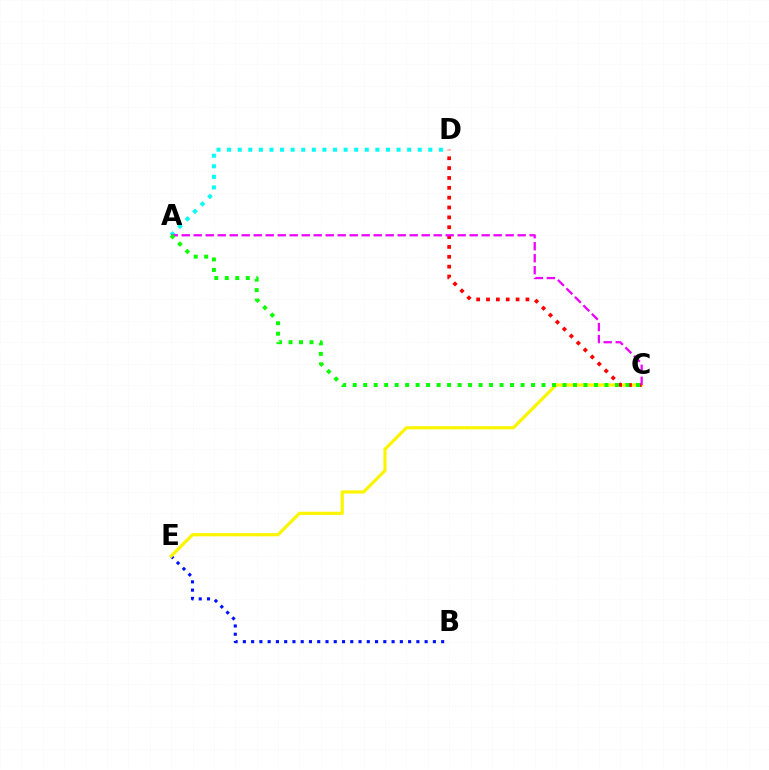{('B', 'E'): [{'color': '#0010ff', 'line_style': 'dotted', 'thickness': 2.24}], ('A', 'D'): [{'color': '#00fff6', 'line_style': 'dotted', 'thickness': 2.88}], ('C', 'E'): [{'color': '#fcf500', 'line_style': 'solid', 'thickness': 2.29}], ('C', 'D'): [{'color': '#ff0000', 'line_style': 'dotted', 'thickness': 2.68}], ('A', 'C'): [{'color': '#ee00ff', 'line_style': 'dashed', 'thickness': 1.63}, {'color': '#08ff00', 'line_style': 'dotted', 'thickness': 2.85}]}